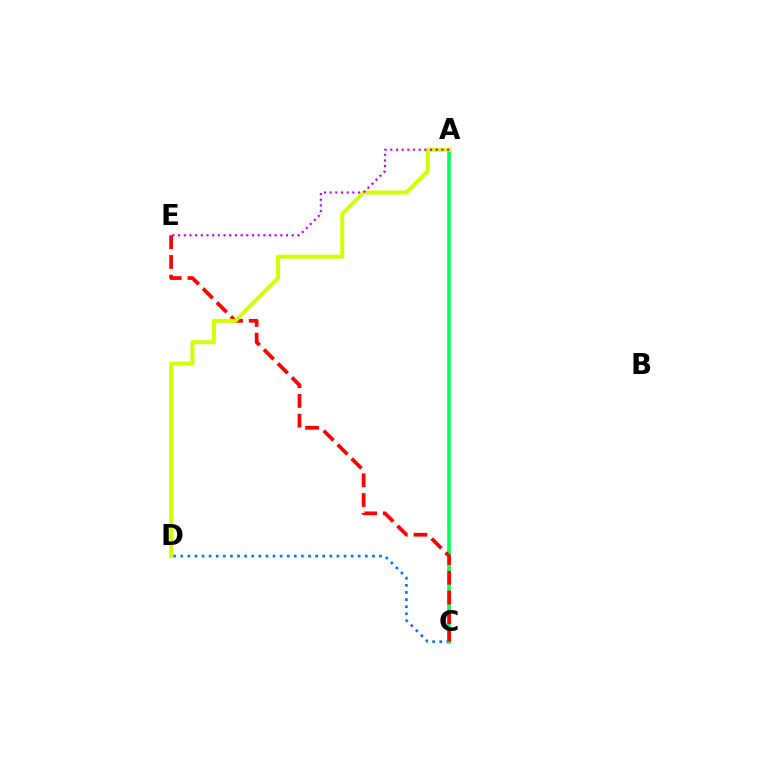{('C', 'D'): [{'color': '#0074ff', 'line_style': 'dotted', 'thickness': 1.93}], ('A', 'C'): [{'color': '#00ff5c', 'line_style': 'solid', 'thickness': 2.61}], ('C', 'E'): [{'color': '#ff0000', 'line_style': 'dashed', 'thickness': 2.68}], ('A', 'D'): [{'color': '#d1ff00', 'line_style': 'solid', 'thickness': 2.87}], ('A', 'E'): [{'color': '#b900ff', 'line_style': 'dotted', 'thickness': 1.54}]}